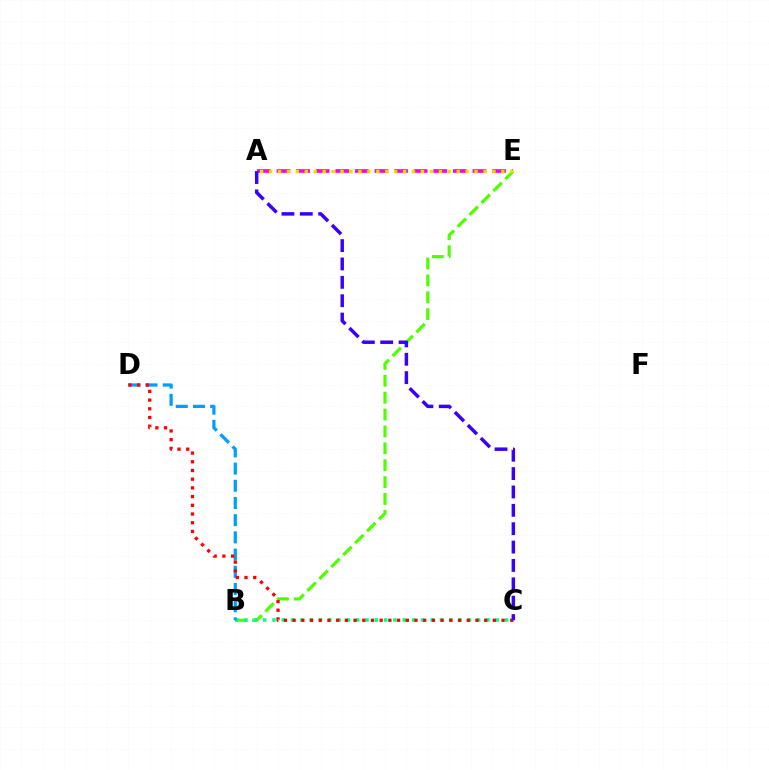{('B', 'E'): [{'color': '#4fff00', 'line_style': 'dashed', 'thickness': 2.29}], ('B', 'C'): [{'color': '#00ff86', 'line_style': 'dotted', 'thickness': 2.53}], ('B', 'D'): [{'color': '#009eff', 'line_style': 'dashed', 'thickness': 2.34}], ('A', 'E'): [{'color': '#ff00ed', 'line_style': 'dashed', 'thickness': 2.66}, {'color': '#ffd500', 'line_style': 'dotted', 'thickness': 2.43}], ('C', 'D'): [{'color': '#ff0000', 'line_style': 'dotted', 'thickness': 2.37}], ('A', 'C'): [{'color': '#3700ff', 'line_style': 'dashed', 'thickness': 2.5}]}